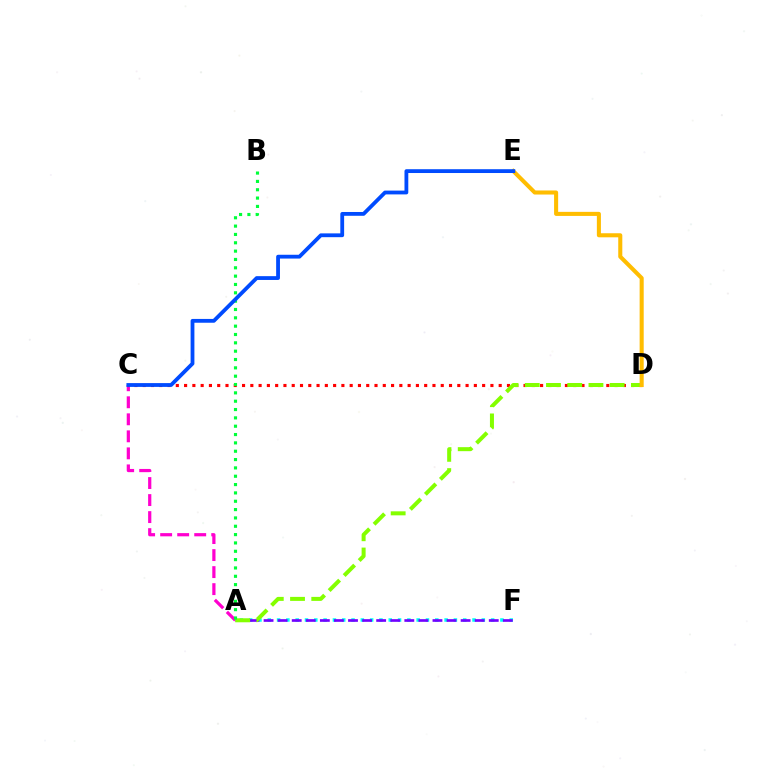{('A', 'C'): [{'color': '#ff00cf', 'line_style': 'dashed', 'thickness': 2.31}], ('A', 'F'): [{'color': '#00fff6', 'line_style': 'dotted', 'thickness': 2.53}, {'color': '#7200ff', 'line_style': 'dashed', 'thickness': 1.91}], ('C', 'D'): [{'color': '#ff0000', 'line_style': 'dotted', 'thickness': 2.25}], ('A', 'D'): [{'color': '#84ff00', 'line_style': 'dashed', 'thickness': 2.88}], ('A', 'B'): [{'color': '#00ff39', 'line_style': 'dotted', 'thickness': 2.27}], ('D', 'E'): [{'color': '#ffbd00', 'line_style': 'solid', 'thickness': 2.93}], ('C', 'E'): [{'color': '#004bff', 'line_style': 'solid', 'thickness': 2.74}]}